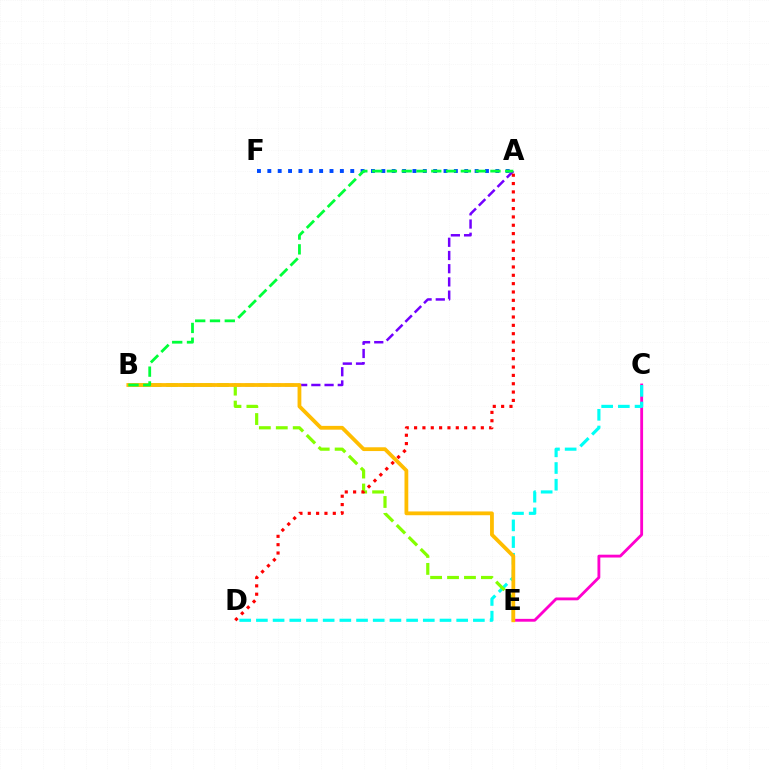{('A', 'B'): [{'color': '#7200ff', 'line_style': 'dashed', 'thickness': 1.79}, {'color': '#00ff39', 'line_style': 'dashed', 'thickness': 2.01}], ('C', 'E'): [{'color': '#ff00cf', 'line_style': 'solid', 'thickness': 2.04}], ('C', 'D'): [{'color': '#00fff6', 'line_style': 'dashed', 'thickness': 2.27}], ('B', 'E'): [{'color': '#84ff00', 'line_style': 'dashed', 'thickness': 2.3}, {'color': '#ffbd00', 'line_style': 'solid', 'thickness': 2.73}], ('A', 'D'): [{'color': '#ff0000', 'line_style': 'dotted', 'thickness': 2.27}], ('A', 'F'): [{'color': '#004bff', 'line_style': 'dotted', 'thickness': 2.82}]}